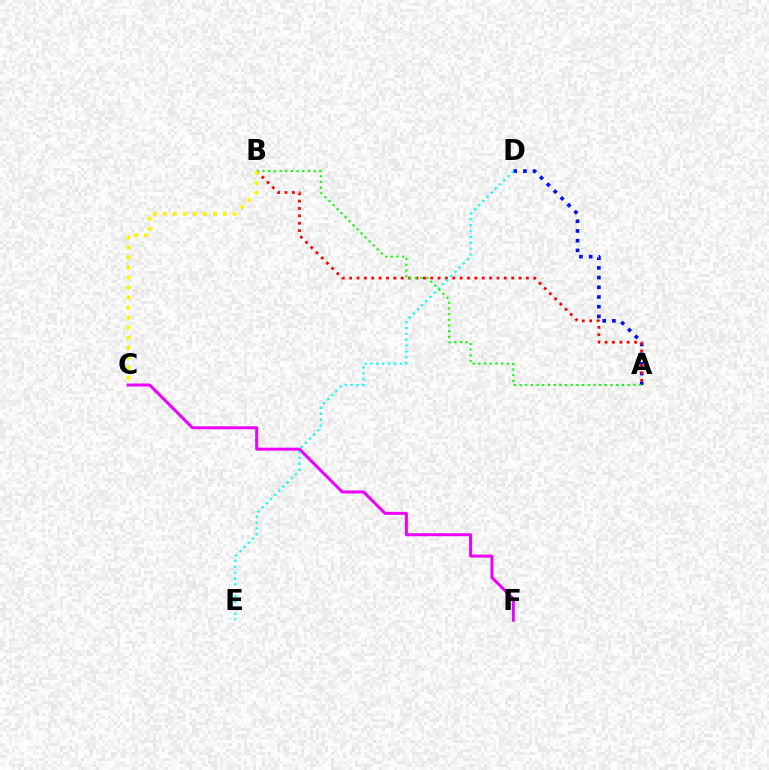{('C', 'F'): [{'color': '#ee00ff', 'line_style': 'solid', 'thickness': 2.16}], ('A', 'D'): [{'color': '#0010ff', 'line_style': 'dotted', 'thickness': 2.64}], ('A', 'B'): [{'color': '#ff0000', 'line_style': 'dotted', 'thickness': 2.0}, {'color': '#08ff00', 'line_style': 'dotted', 'thickness': 1.55}], ('D', 'E'): [{'color': '#00fff6', 'line_style': 'dotted', 'thickness': 1.6}], ('B', 'C'): [{'color': '#fcf500', 'line_style': 'dotted', 'thickness': 2.72}]}